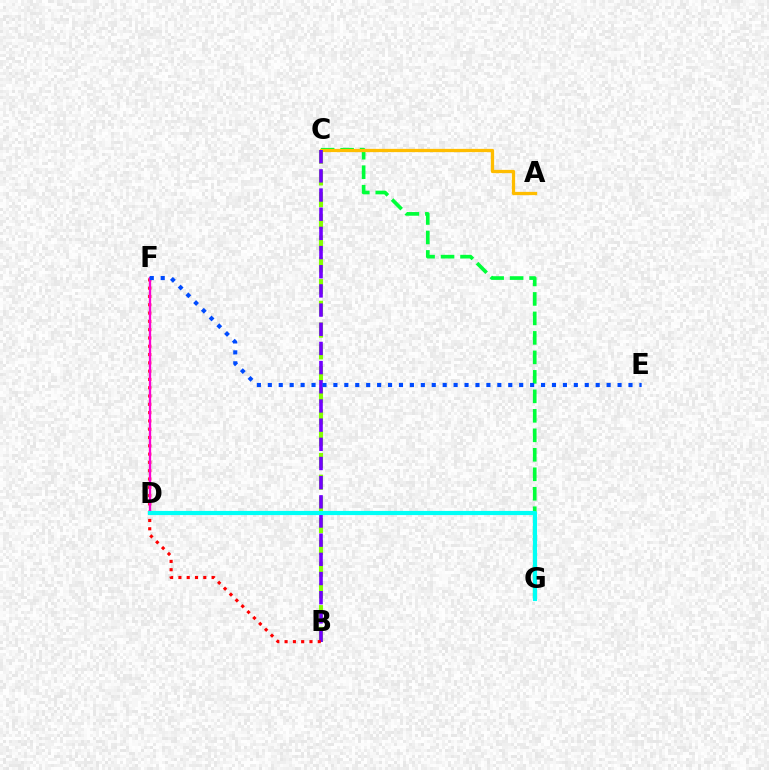{('C', 'G'): [{'color': '#00ff39', 'line_style': 'dashed', 'thickness': 2.65}], ('A', 'C'): [{'color': '#ffbd00', 'line_style': 'solid', 'thickness': 2.35}], ('B', 'C'): [{'color': '#84ff00', 'line_style': 'dashed', 'thickness': 2.95}, {'color': '#7200ff', 'line_style': 'dashed', 'thickness': 2.6}], ('B', 'F'): [{'color': '#ff0000', 'line_style': 'dotted', 'thickness': 2.25}], ('D', 'F'): [{'color': '#ff00cf', 'line_style': 'solid', 'thickness': 1.68}], ('D', 'G'): [{'color': '#00fff6', 'line_style': 'solid', 'thickness': 2.99}], ('E', 'F'): [{'color': '#004bff', 'line_style': 'dotted', 'thickness': 2.97}]}